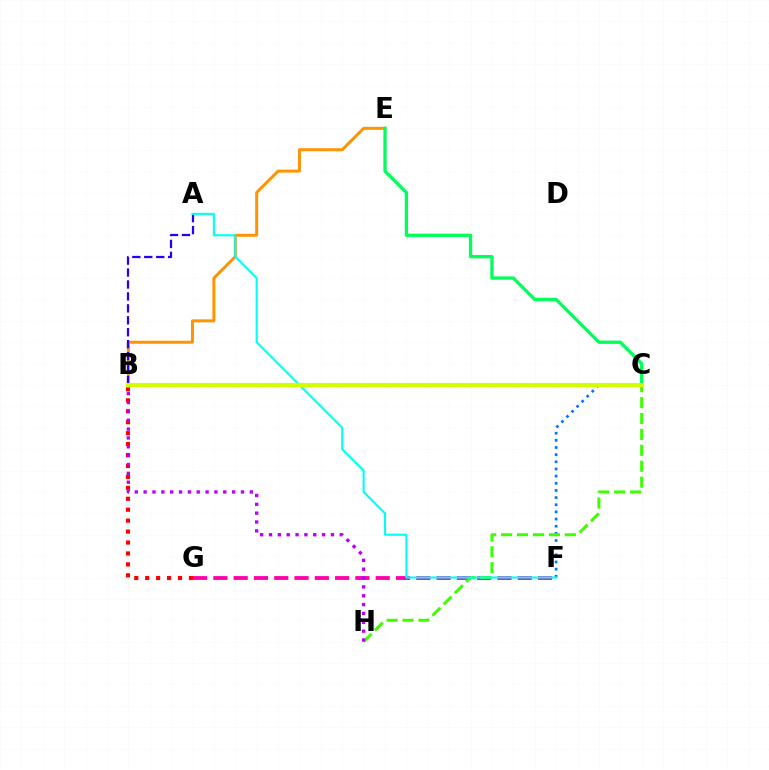{('F', 'G'): [{'color': '#ff00ac', 'line_style': 'dashed', 'thickness': 2.76}], ('B', 'E'): [{'color': '#ff9400', 'line_style': 'solid', 'thickness': 2.15}], ('C', 'E'): [{'color': '#00ff5c', 'line_style': 'solid', 'thickness': 2.37}], ('C', 'F'): [{'color': '#0074ff', 'line_style': 'dotted', 'thickness': 1.94}], ('C', 'H'): [{'color': '#3dff00', 'line_style': 'dashed', 'thickness': 2.16}], ('A', 'B'): [{'color': '#2500ff', 'line_style': 'dashed', 'thickness': 1.62}], ('B', 'G'): [{'color': '#ff0000', 'line_style': 'dotted', 'thickness': 2.97}], ('A', 'F'): [{'color': '#00fff6', 'line_style': 'solid', 'thickness': 1.53}], ('B', 'H'): [{'color': '#b900ff', 'line_style': 'dotted', 'thickness': 2.4}], ('B', 'C'): [{'color': '#d1ff00', 'line_style': 'solid', 'thickness': 2.99}]}